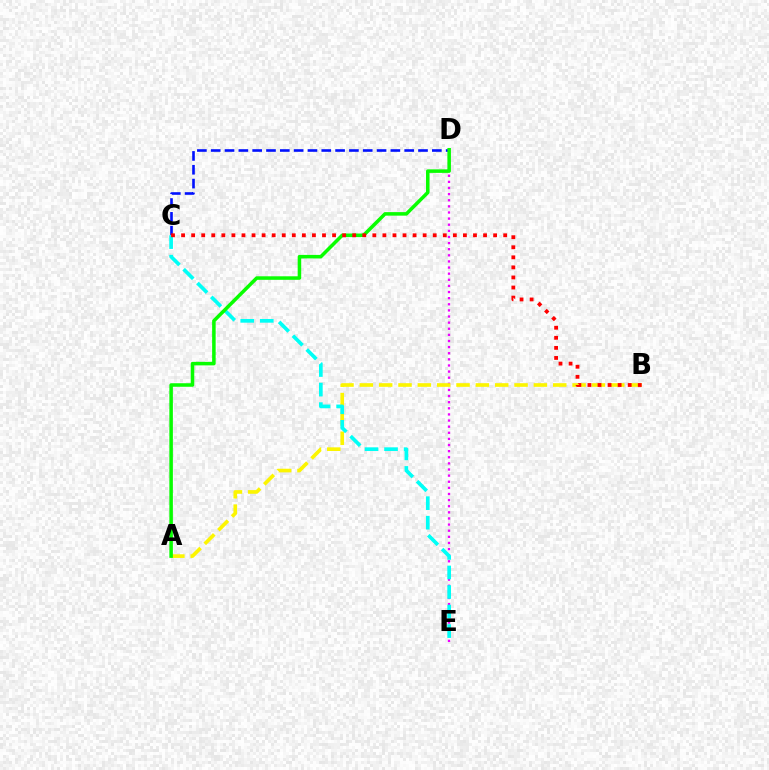{('D', 'E'): [{'color': '#ee00ff', 'line_style': 'dotted', 'thickness': 1.66}], ('A', 'B'): [{'color': '#fcf500', 'line_style': 'dashed', 'thickness': 2.63}], ('C', 'D'): [{'color': '#0010ff', 'line_style': 'dashed', 'thickness': 1.88}], ('C', 'E'): [{'color': '#00fff6', 'line_style': 'dashed', 'thickness': 2.66}], ('A', 'D'): [{'color': '#08ff00', 'line_style': 'solid', 'thickness': 2.54}], ('B', 'C'): [{'color': '#ff0000', 'line_style': 'dotted', 'thickness': 2.73}]}